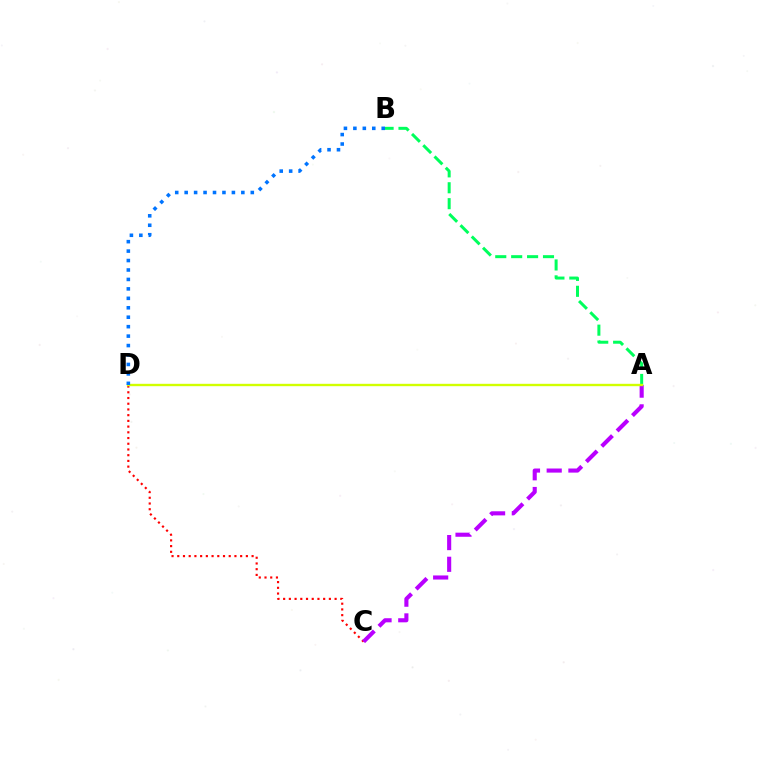{('A', 'B'): [{'color': '#00ff5c', 'line_style': 'dashed', 'thickness': 2.16}], ('C', 'D'): [{'color': '#ff0000', 'line_style': 'dotted', 'thickness': 1.55}], ('A', 'C'): [{'color': '#b900ff', 'line_style': 'dashed', 'thickness': 2.95}], ('A', 'D'): [{'color': '#d1ff00', 'line_style': 'solid', 'thickness': 1.71}], ('B', 'D'): [{'color': '#0074ff', 'line_style': 'dotted', 'thickness': 2.57}]}